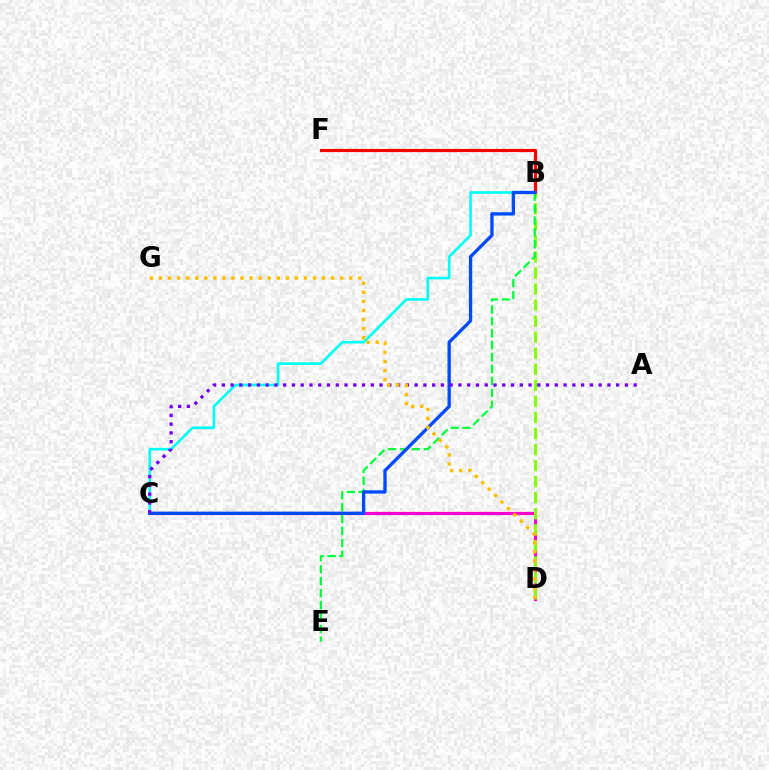{('B', 'F'): [{'color': '#ff0000', 'line_style': 'solid', 'thickness': 2.28}], ('C', 'D'): [{'color': '#ff00cf', 'line_style': 'solid', 'thickness': 2.29}], ('B', 'D'): [{'color': '#84ff00', 'line_style': 'dashed', 'thickness': 2.18}], ('B', 'E'): [{'color': '#00ff39', 'line_style': 'dashed', 'thickness': 1.62}], ('B', 'C'): [{'color': '#00fff6', 'line_style': 'solid', 'thickness': 1.9}, {'color': '#004bff', 'line_style': 'solid', 'thickness': 2.39}], ('A', 'C'): [{'color': '#7200ff', 'line_style': 'dotted', 'thickness': 2.38}], ('D', 'G'): [{'color': '#ffbd00', 'line_style': 'dotted', 'thickness': 2.46}]}